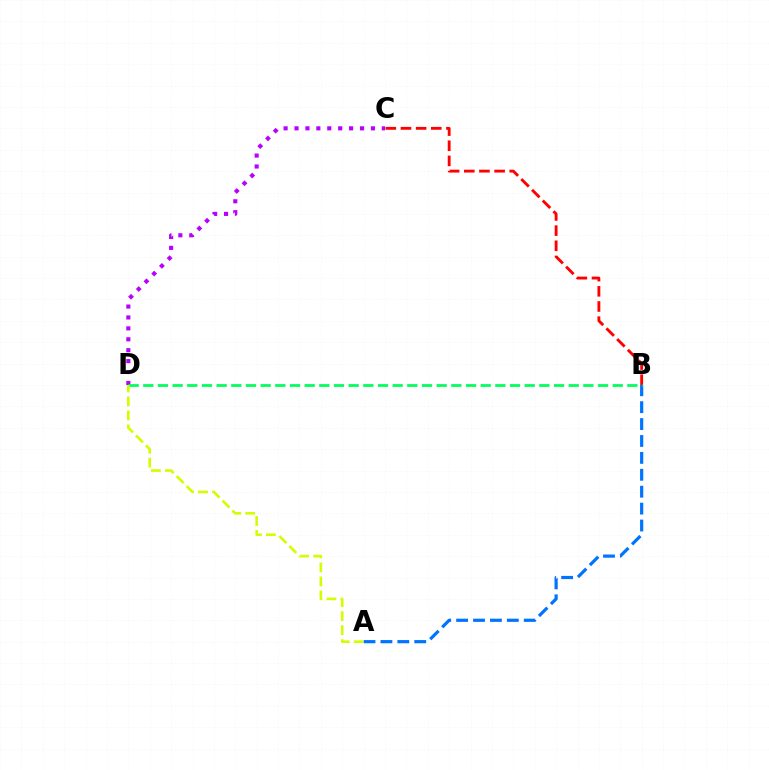{('A', 'B'): [{'color': '#0074ff', 'line_style': 'dashed', 'thickness': 2.3}], ('B', 'C'): [{'color': '#ff0000', 'line_style': 'dashed', 'thickness': 2.06}], ('C', 'D'): [{'color': '#b900ff', 'line_style': 'dotted', 'thickness': 2.97}], ('B', 'D'): [{'color': '#00ff5c', 'line_style': 'dashed', 'thickness': 1.99}], ('A', 'D'): [{'color': '#d1ff00', 'line_style': 'dashed', 'thickness': 1.9}]}